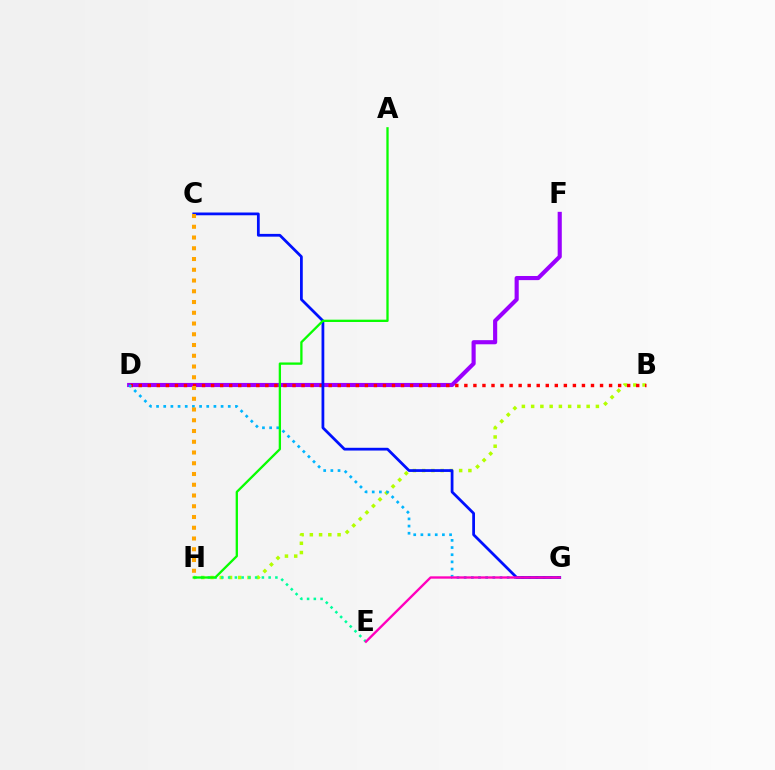{('D', 'F'): [{'color': '#9b00ff', 'line_style': 'solid', 'thickness': 2.97}], ('B', 'H'): [{'color': '#b3ff00', 'line_style': 'dotted', 'thickness': 2.51}], ('B', 'D'): [{'color': '#ff0000', 'line_style': 'dotted', 'thickness': 2.46}], ('D', 'G'): [{'color': '#00b5ff', 'line_style': 'dotted', 'thickness': 1.95}], ('C', 'G'): [{'color': '#0010ff', 'line_style': 'solid', 'thickness': 1.99}], ('E', 'H'): [{'color': '#00ff9d', 'line_style': 'dotted', 'thickness': 1.83}], ('A', 'H'): [{'color': '#08ff00', 'line_style': 'solid', 'thickness': 1.66}], ('C', 'H'): [{'color': '#ffa500', 'line_style': 'dotted', 'thickness': 2.92}], ('E', 'G'): [{'color': '#ff00bd', 'line_style': 'solid', 'thickness': 1.69}]}